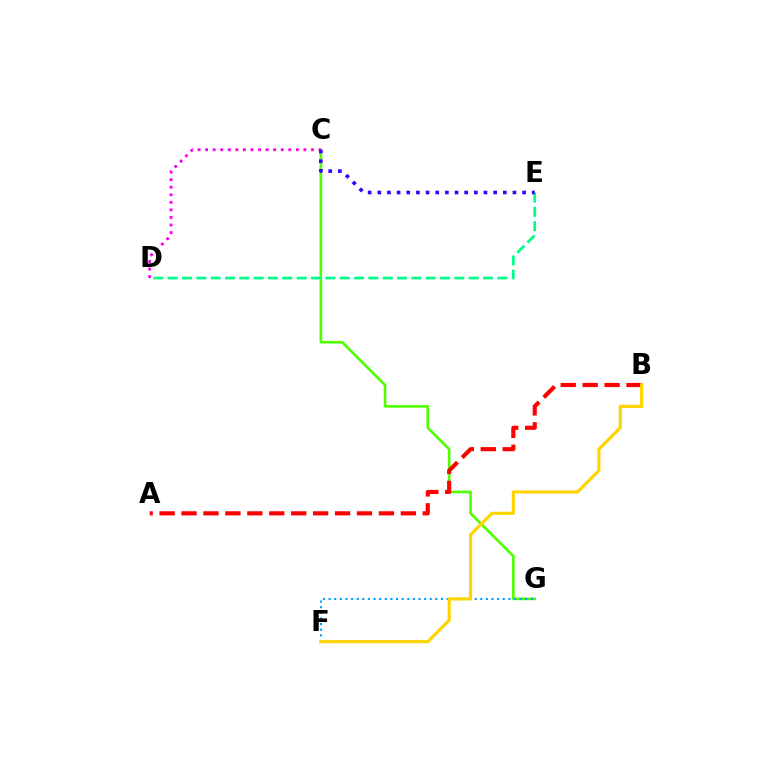{('C', 'G'): [{'color': '#4fff00', 'line_style': 'solid', 'thickness': 1.87}], ('F', 'G'): [{'color': '#009eff', 'line_style': 'dotted', 'thickness': 1.53}], ('D', 'E'): [{'color': '#00ff86', 'line_style': 'dashed', 'thickness': 1.95}], ('A', 'B'): [{'color': '#ff0000', 'line_style': 'dashed', 'thickness': 2.98}], ('C', 'D'): [{'color': '#ff00ed', 'line_style': 'dotted', 'thickness': 2.05}], ('B', 'F'): [{'color': '#ffd500', 'line_style': 'solid', 'thickness': 2.29}], ('C', 'E'): [{'color': '#3700ff', 'line_style': 'dotted', 'thickness': 2.62}]}